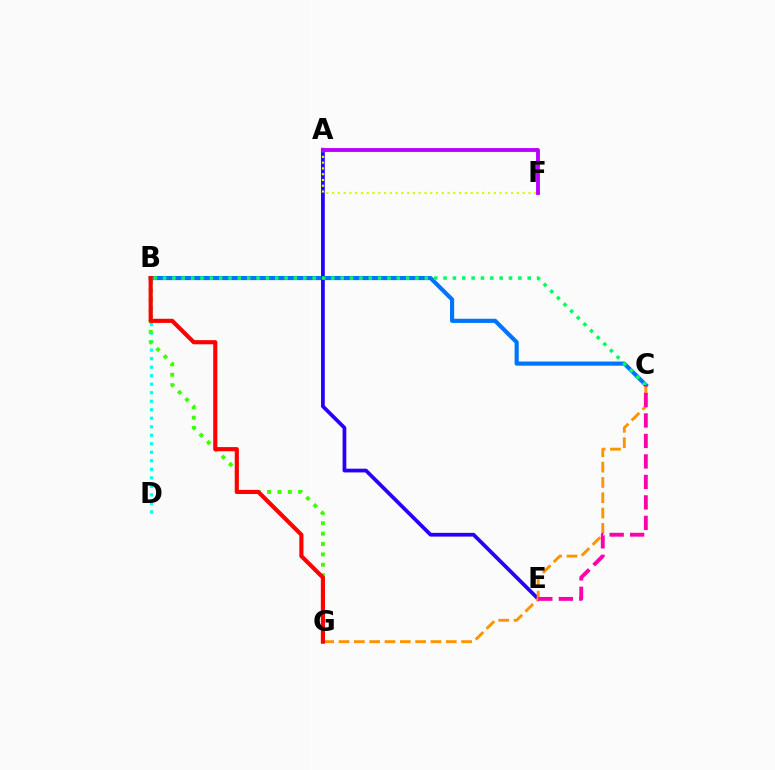{('B', 'D'): [{'color': '#00fff6', 'line_style': 'dotted', 'thickness': 2.31}], ('B', 'C'): [{'color': '#0074ff', 'line_style': 'solid', 'thickness': 2.98}, {'color': '#00ff5c', 'line_style': 'dotted', 'thickness': 2.54}], ('A', 'E'): [{'color': '#2500ff', 'line_style': 'solid', 'thickness': 2.69}], ('B', 'G'): [{'color': '#3dff00', 'line_style': 'dotted', 'thickness': 2.82}, {'color': '#ff0000', 'line_style': 'solid', 'thickness': 2.97}], ('C', 'G'): [{'color': '#ff9400', 'line_style': 'dashed', 'thickness': 2.08}], ('A', 'F'): [{'color': '#d1ff00', 'line_style': 'dotted', 'thickness': 1.57}, {'color': '#b900ff', 'line_style': 'solid', 'thickness': 2.78}], ('C', 'E'): [{'color': '#ff00ac', 'line_style': 'dashed', 'thickness': 2.78}]}